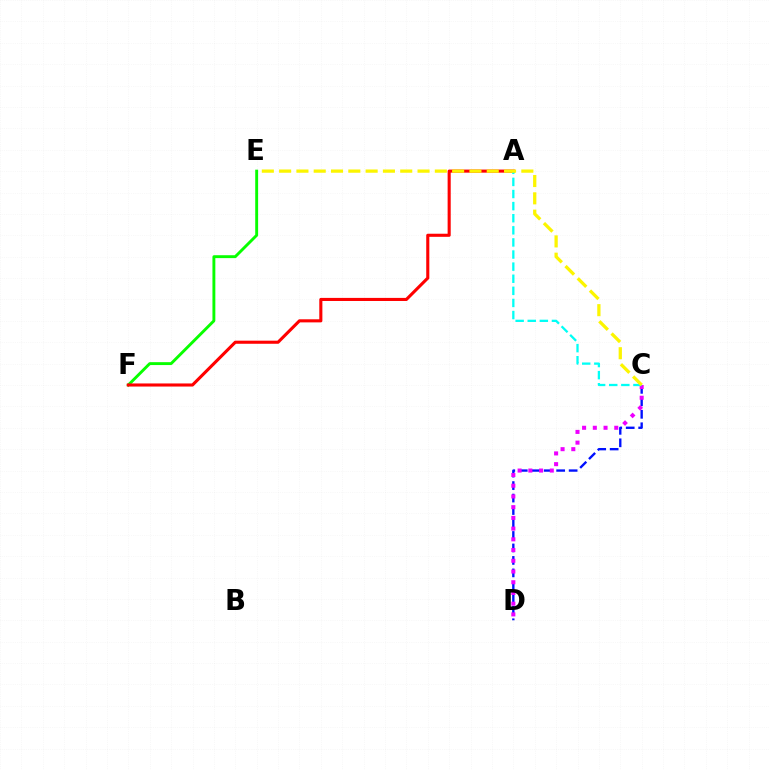{('C', 'D'): [{'color': '#0010ff', 'line_style': 'dashed', 'thickness': 1.69}, {'color': '#ee00ff', 'line_style': 'dotted', 'thickness': 2.91}], ('E', 'F'): [{'color': '#08ff00', 'line_style': 'solid', 'thickness': 2.09}], ('A', 'F'): [{'color': '#ff0000', 'line_style': 'solid', 'thickness': 2.23}], ('A', 'C'): [{'color': '#00fff6', 'line_style': 'dashed', 'thickness': 1.64}], ('C', 'E'): [{'color': '#fcf500', 'line_style': 'dashed', 'thickness': 2.35}]}